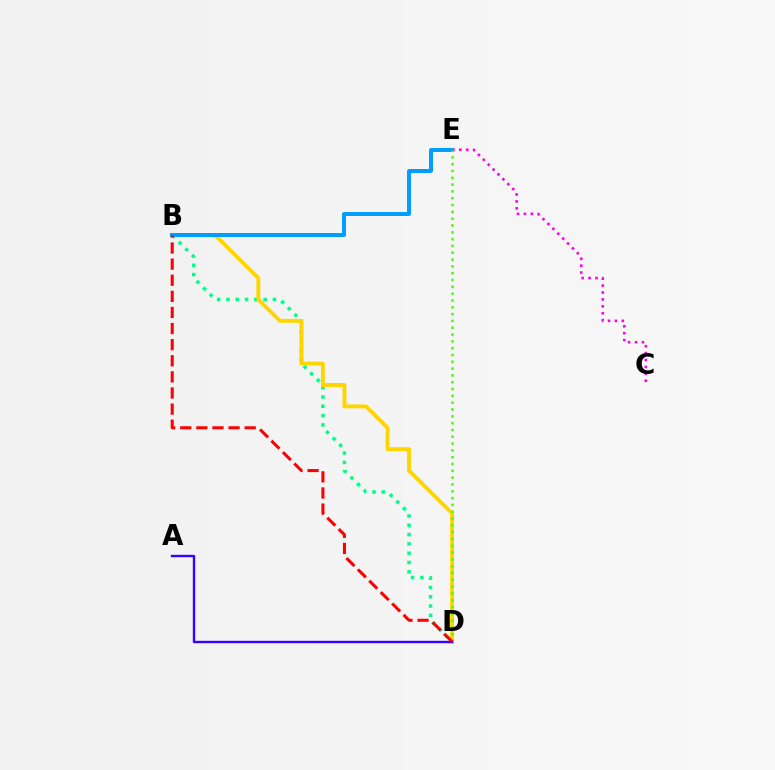{('B', 'D'): [{'color': '#00ff86', 'line_style': 'dotted', 'thickness': 2.53}, {'color': '#ffd500', 'line_style': 'solid', 'thickness': 2.8}, {'color': '#ff0000', 'line_style': 'dashed', 'thickness': 2.19}], ('C', 'E'): [{'color': '#ff00ed', 'line_style': 'dotted', 'thickness': 1.88}], ('B', 'E'): [{'color': '#009eff', 'line_style': 'solid', 'thickness': 2.86}], ('D', 'E'): [{'color': '#4fff00', 'line_style': 'dotted', 'thickness': 1.85}], ('A', 'D'): [{'color': '#3700ff', 'line_style': 'solid', 'thickness': 1.73}]}